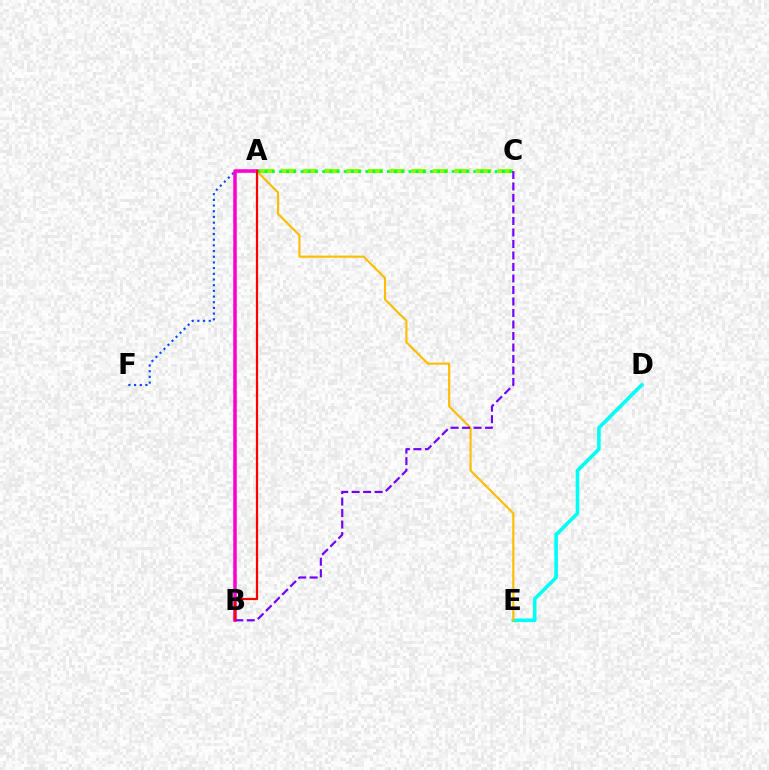{('A', 'F'): [{'color': '#004bff', 'line_style': 'dotted', 'thickness': 1.55}], ('A', 'B'): [{'color': '#ff00cf', 'line_style': 'solid', 'thickness': 2.56}, {'color': '#ff0000', 'line_style': 'solid', 'thickness': 1.59}], ('D', 'E'): [{'color': '#00fff6', 'line_style': 'solid', 'thickness': 2.6}], ('A', 'E'): [{'color': '#ffbd00', 'line_style': 'solid', 'thickness': 1.54}], ('A', 'C'): [{'color': '#84ff00', 'line_style': 'dashed', 'thickness': 2.95}, {'color': '#00ff39', 'line_style': 'dotted', 'thickness': 1.95}], ('B', 'C'): [{'color': '#7200ff', 'line_style': 'dashed', 'thickness': 1.56}]}